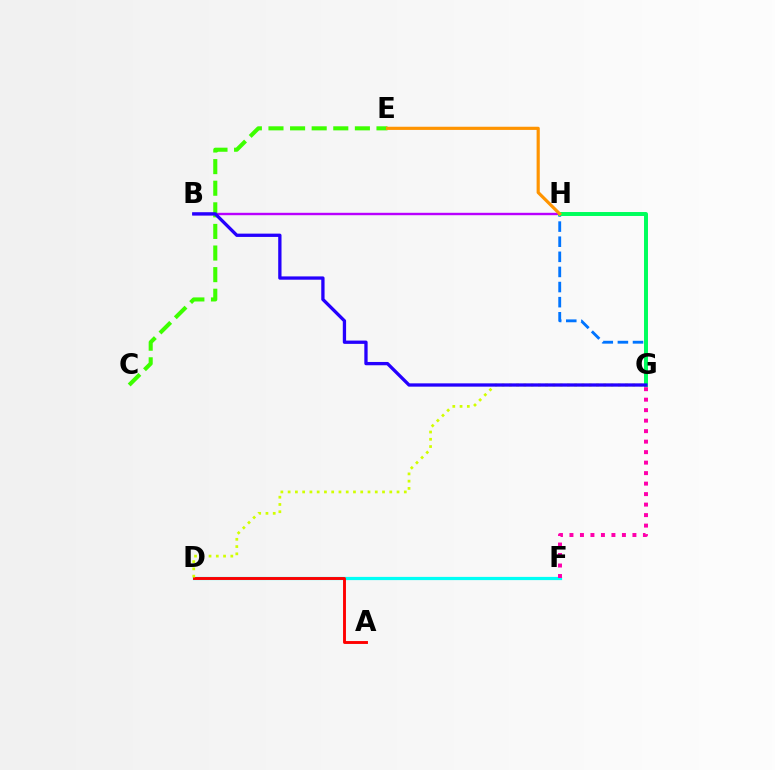{('G', 'H'): [{'color': '#0074ff', 'line_style': 'dashed', 'thickness': 2.05}, {'color': '#00ff5c', 'line_style': 'solid', 'thickness': 2.85}], ('D', 'F'): [{'color': '#00fff6', 'line_style': 'solid', 'thickness': 2.31}], ('B', 'H'): [{'color': '#b900ff', 'line_style': 'solid', 'thickness': 1.73}], ('C', 'E'): [{'color': '#3dff00', 'line_style': 'dashed', 'thickness': 2.93}], ('F', 'G'): [{'color': '#ff00ac', 'line_style': 'dotted', 'thickness': 2.85}], ('A', 'D'): [{'color': '#ff0000', 'line_style': 'solid', 'thickness': 2.09}], ('E', 'H'): [{'color': '#ff9400', 'line_style': 'solid', 'thickness': 2.29}], ('D', 'G'): [{'color': '#d1ff00', 'line_style': 'dotted', 'thickness': 1.97}], ('B', 'G'): [{'color': '#2500ff', 'line_style': 'solid', 'thickness': 2.37}]}